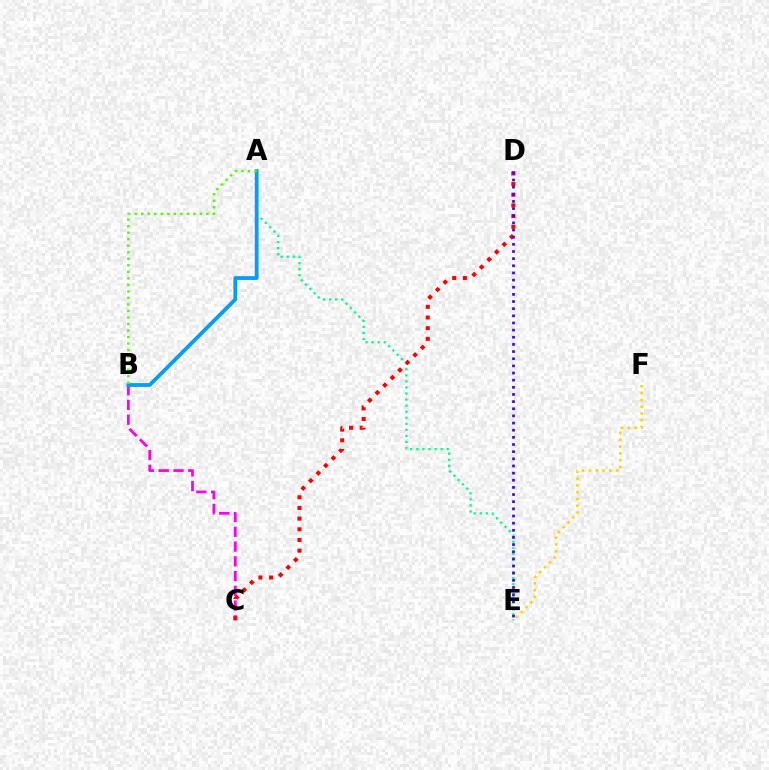{('A', 'E'): [{'color': '#00ff86', 'line_style': 'dotted', 'thickness': 1.65}], ('B', 'C'): [{'color': '#ff00ed', 'line_style': 'dashed', 'thickness': 2.0}], ('A', 'B'): [{'color': '#009eff', 'line_style': 'solid', 'thickness': 2.73}, {'color': '#4fff00', 'line_style': 'dotted', 'thickness': 1.77}], ('E', 'F'): [{'color': '#ffd500', 'line_style': 'dotted', 'thickness': 1.85}], ('C', 'D'): [{'color': '#ff0000', 'line_style': 'dotted', 'thickness': 2.9}], ('D', 'E'): [{'color': '#3700ff', 'line_style': 'dotted', 'thickness': 1.94}]}